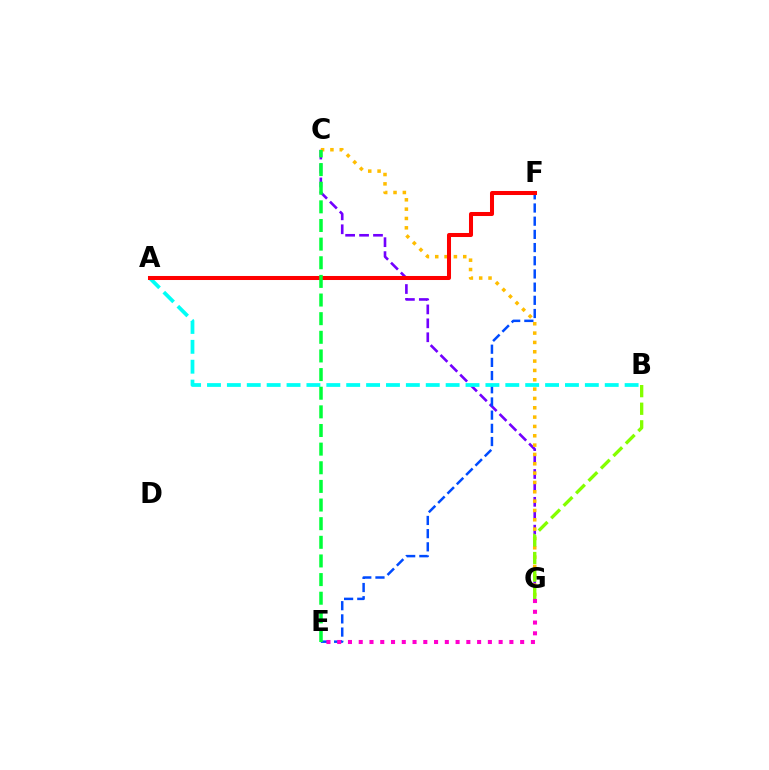{('C', 'G'): [{'color': '#7200ff', 'line_style': 'dashed', 'thickness': 1.89}, {'color': '#ffbd00', 'line_style': 'dotted', 'thickness': 2.54}], ('E', 'F'): [{'color': '#004bff', 'line_style': 'dashed', 'thickness': 1.79}], ('E', 'G'): [{'color': '#ff00cf', 'line_style': 'dotted', 'thickness': 2.92}], ('A', 'B'): [{'color': '#00fff6', 'line_style': 'dashed', 'thickness': 2.7}], ('A', 'F'): [{'color': '#ff0000', 'line_style': 'solid', 'thickness': 2.9}], ('B', 'G'): [{'color': '#84ff00', 'line_style': 'dashed', 'thickness': 2.39}], ('C', 'E'): [{'color': '#00ff39', 'line_style': 'dashed', 'thickness': 2.53}]}